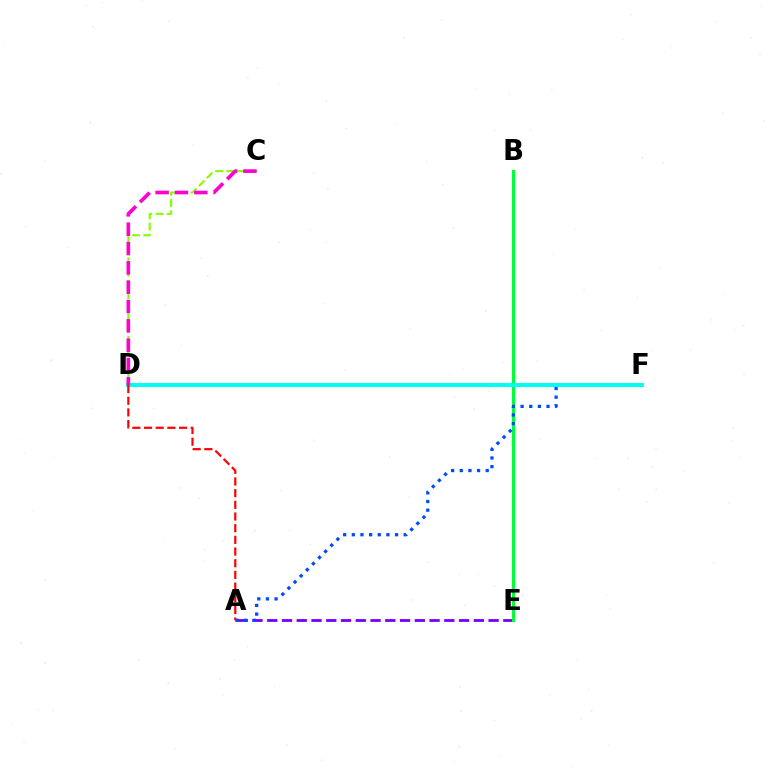{('C', 'D'): [{'color': '#84ff00', 'line_style': 'dashed', 'thickness': 1.53}, {'color': '#ff00cf', 'line_style': 'dashed', 'thickness': 2.63}], ('A', 'E'): [{'color': '#7200ff', 'line_style': 'dashed', 'thickness': 2.0}], ('B', 'E'): [{'color': '#00ff39', 'line_style': 'solid', 'thickness': 2.28}], ('A', 'F'): [{'color': '#004bff', 'line_style': 'dotted', 'thickness': 2.35}], ('D', 'F'): [{'color': '#ffbd00', 'line_style': 'solid', 'thickness': 1.98}, {'color': '#00fff6', 'line_style': 'solid', 'thickness': 2.86}], ('A', 'D'): [{'color': '#ff0000', 'line_style': 'dashed', 'thickness': 1.59}]}